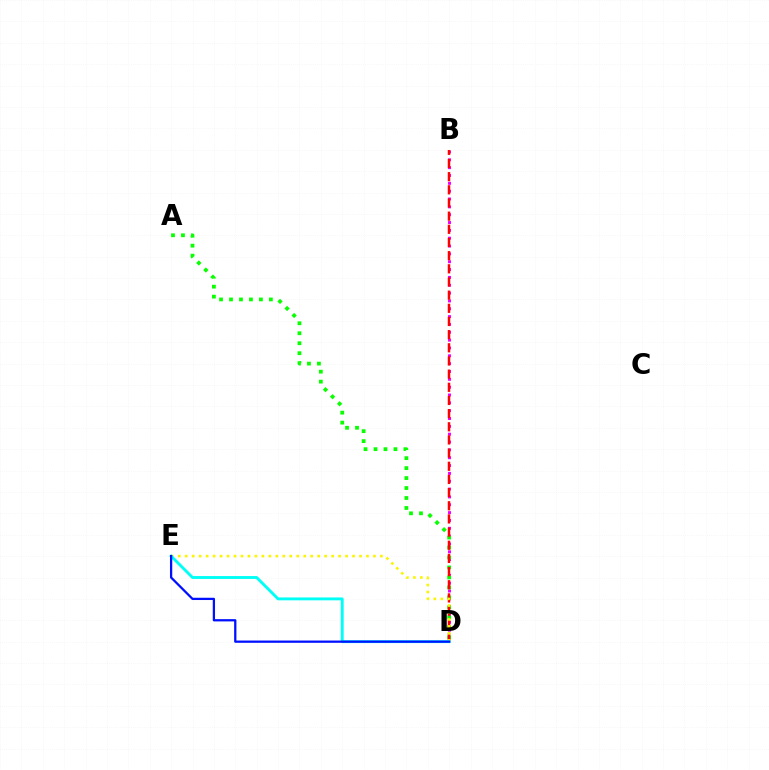{('B', 'D'): [{'color': '#ee00ff', 'line_style': 'dotted', 'thickness': 2.13}, {'color': '#ff0000', 'line_style': 'dashed', 'thickness': 1.79}], ('A', 'D'): [{'color': '#08ff00', 'line_style': 'dotted', 'thickness': 2.71}], ('D', 'E'): [{'color': '#fcf500', 'line_style': 'dotted', 'thickness': 1.89}, {'color': '#00fff6', 'line_style': 'solid', 'thickness': 2.07}, {'color': '#0010ff', 'line_style': 'solid', 'thickness': 1.63}]}